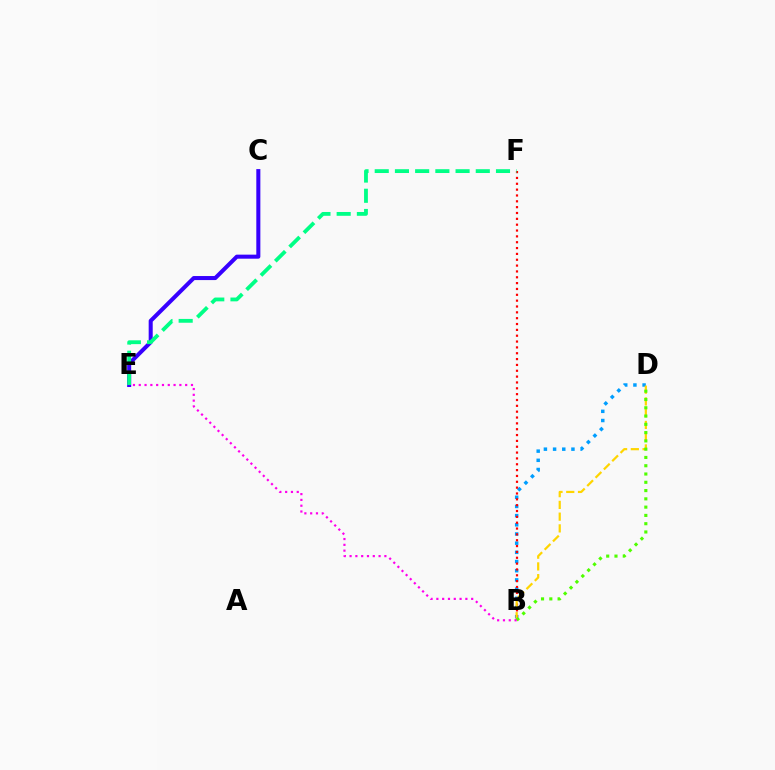{('C', 'E'): [{'color': '#3700ff', 'line_style': 'solid', 'thickness': 2.91}], ('B', 'D'): [{'color': '#009eff', 'line_style': 'dotted', 'thickness': 2.49}, {'color': '#ffd500', 'line_style': 'dashed', 'thickness': 1.6}, {'color': '#4fff00', 'line_style': 'dotted', 'thickness': 2.25}], ('B', 'F'): [{'color': '#ff0000', 'line_style': 'dotted', 'thickness': 1.59}], ('E', 'F'): [{'color': '#00ff86', 'line_style': 'dashed', 'thickness': 2.75}], ('B', 'E'): [{'color': '#ff00ed', 'line_style': 'dotted', 'thickness': 1.58}]}